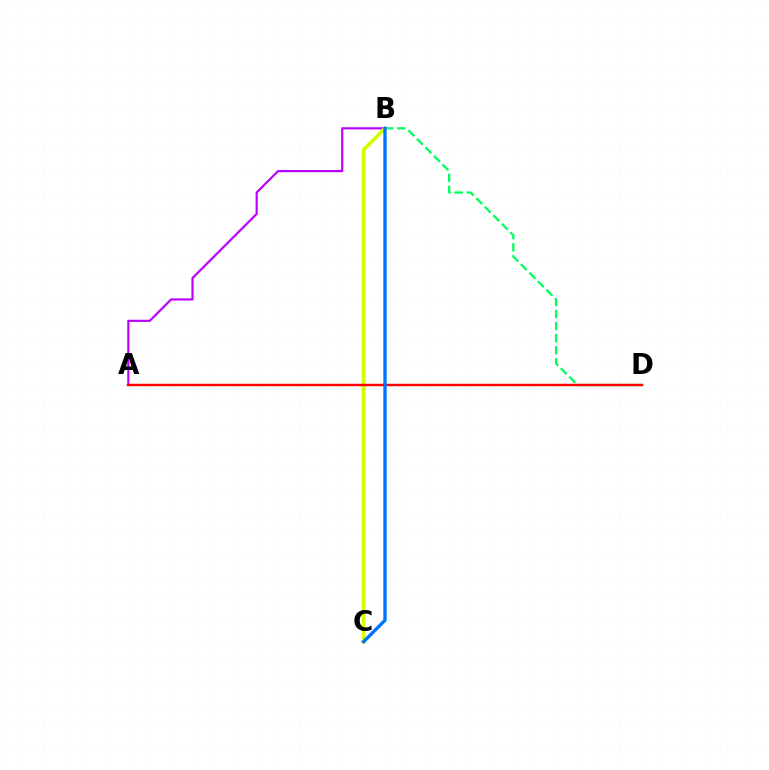{('A', 'B'): [{'color': '#b900ff', 'line_style': 'solid', 'thickness': 1.57}], ('B', 'D'): [{'color': '#00ff5c', 'line_style': 'dashed', 'thickness': 1.64}], ('B', 'C'): [{'color': '#d1ff00', 'line_style': 'solid', 'thickness': 2.69}, {'color': '#0074ff', 'line_style': 'solid', 'thickness': 2.41}], ('A', 'D'): [{'color': '#ff0000', 'line_style': 'solid', 'thickness': 1.76}]}